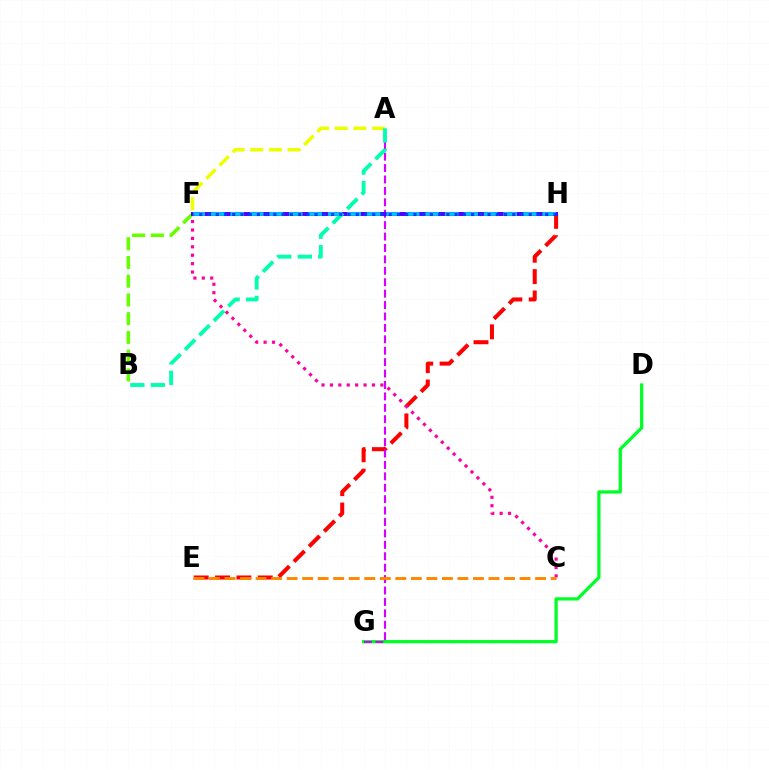{('E', 'H'): [{'color': '#ff0000', 'line_style': 'dashed', 'thickness': 2.9}], ('D', 'G'): [{'color': '#00ff27', 'line_style': 'solid', 'thickness': 2.34}], ('C', 'F'): [{'color': '#ff00a0', 'line_style': 'dotted', 'thickness': 2.28}], ('A', 'G'): [{'color': '#d600ff', 'line_style': 'dashed', 'thickness': 1.55}], ('B', 'F'): [{'color': '#66ff00', 'line_style': 'dashed', 'thickness': 2.55}], ('A', 'F'): [{'color': '#eeff00', 'line_style': 'dashed', 'thickness': 2.53}], ('F', 'H'): [{'color': '#4f00ff', 'line_style': 'solid', 'thickness': 2.84}, {'color': '#00c7ff', 'line_style': 'dashed', 'thickness': 2.65}, {'color': '#003fff', 'line_style': 'dotted', 'thickness': 2.24}], ('A', 'B'): [{'color': '#00ffaf', 'line_style': 'dashed', 'thickness': 2.78}], ('C', 'E'): [{'color': '#ff8800', 'line_style': 'dashed', 'thickness': 2.11}]}